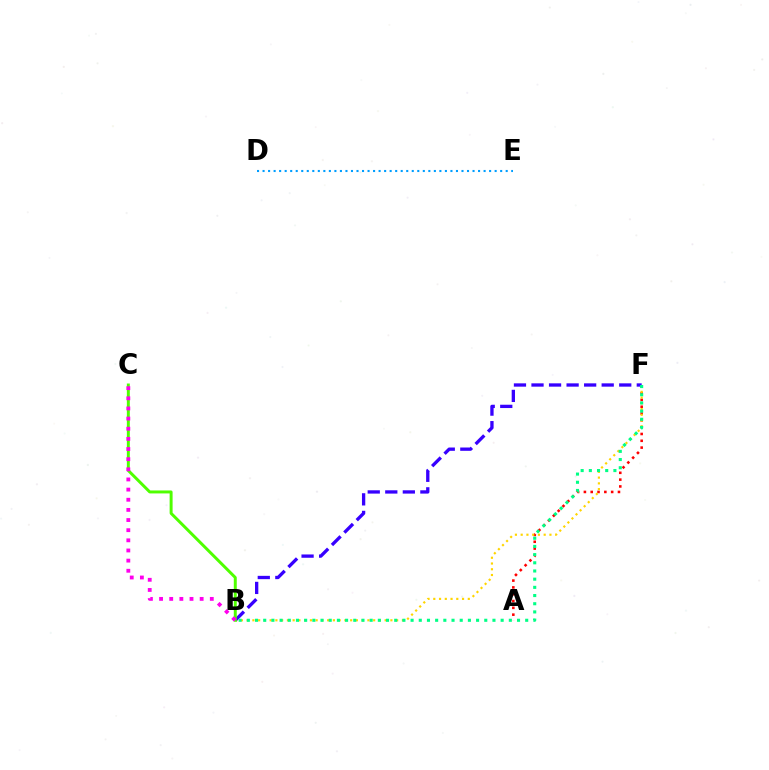{('D', 'E'): [{'color': '#009eff', 'line_style': 'dotted', 'thickness': 1.5}], ('A', 'F'): [{'color': '#ff0000', 'line_style': 'dotted', 'thickness': 1.85}], ('B', 'F'): [{'color': '#ffd500', 'line_style': 'dotted', 'thickness': 1.56}, {'color': '#3700ff', 'line_style': 'dashed', 'thickness': 2.38}, {'color': '#00ff86', 'line_style': 'dotted', 'thickness': 2.22}], ('B', 'C'): [{'color': '#4fff00', 'line_style': 'solid', 'thickness': 2.14}, {'color': '#ff00ed', 'line_style': 'dotted', 'thickness': 2.76}]}